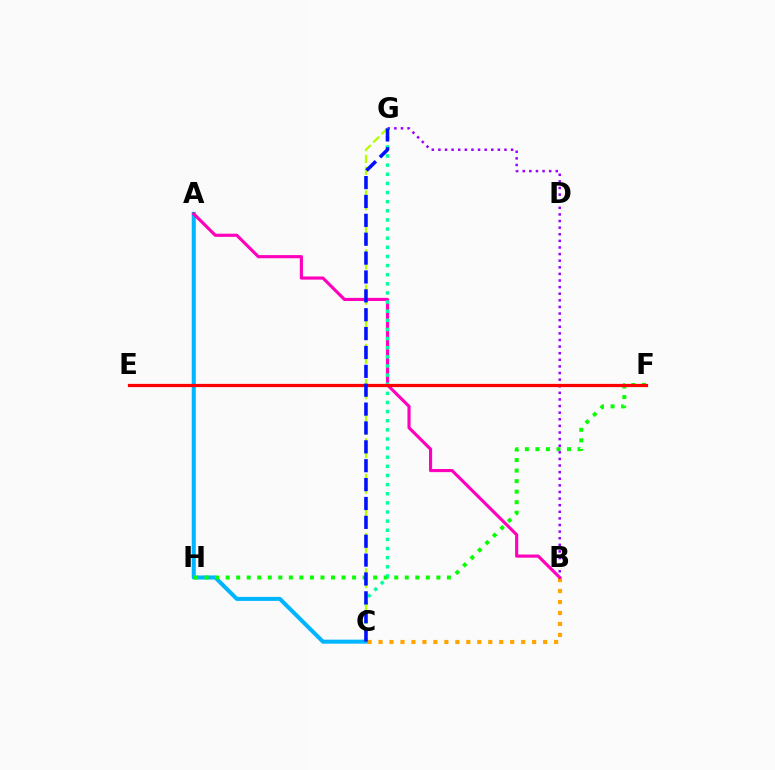{('A', 'C'): [{'color': '#00b5ff', 'line_style': 'solid', 'thickness': 2.9}], ('F', 'H'): [{'color': '#08ff00', 'line_style': 'dotted', 'thickness': 2.86}], ('B', 'C'): [{'color': '#ffa500', 'line_style': 'dotted', 'thickness': 2.98}], ('B', 'G'): [{'color': '#9b00ff', 'line_style': 'dotted', 'thickness': 1.8}], ('A', 'B'): [{'color': '#ff00bd', 'line_style': 'solid', 'thickness': 2.26}], ('C', 'G'): [{'color': '#00ff9d', 'line_style': 'dotted', 'thickness': 2.48}, {'color': '#b3ff00', 'line_style': 'dashed', 'thickness': 1.6}, {'color': '#0010ff', 'line_style': 'dashed', 'thickness': 2.56}], ('E', 'F'): [{'color': '#ff0000', 'line_style': 'solid', 'thickness': 2.32}]}